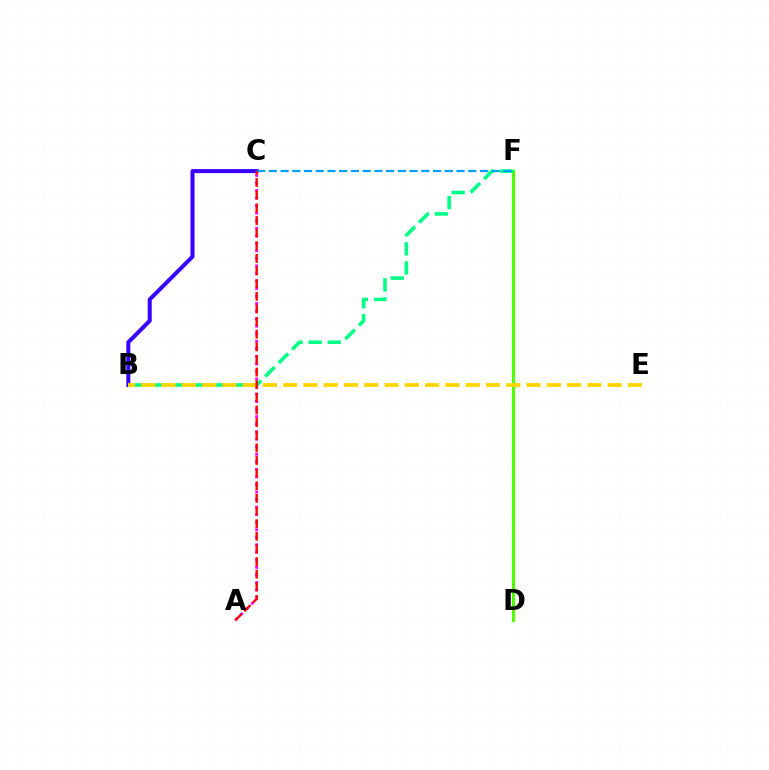{('A', 'C'): [{'color': '#ff00ed', 'line_style': 'dotted', 'thickness': 2.05}, {'color': '#ff0000', 'line_style': 'dashed', 'thickness': 1.72}], ('D', 'F'): [{'color': '#4fff00', 'line_style': 'solid', 'thickness': 2.26}], ('B', 'C'): [{'color': '#3700ff', 'line_style': 'solid', 'thickness': 2.9}], ('B', 'F'): [{'color': '#00ff86', 'line_style': 'dashed', 'thickness': 2.6}], ('C', 'F'): [{'color': '#009eff', 'line_style': 'dashed', 'thickness': 1.59}], ('B', 'E'): [{'color': '#ffd500', 'line_style': 'dashed', 'thickness': 2.75}]}